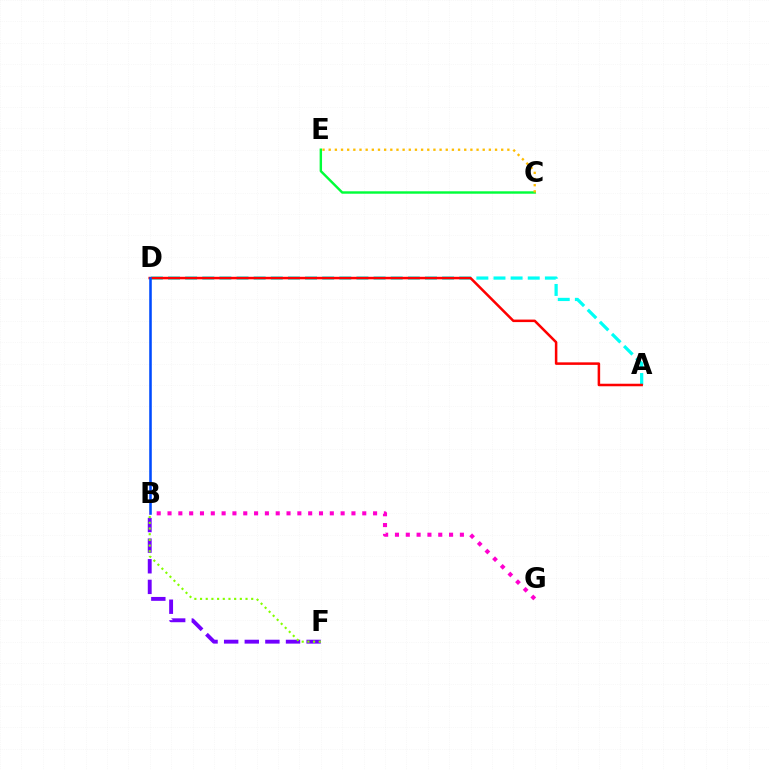{('A', 'D'): [{'color': '#00fff6', 'line_style': 'dashed', 'thickness': 2.33}, {'color': '#ff0000', 'line_style': 'solid', 'thickness': 1.82}], ('B', 'F'): [{'color': '#7200ff', 'line_style': 'dashed', 'thickness': 2.8}, {'color': '#84ff00', 'line_style': 'dotted', 'thickness': 1.54}], ('B', 'D'): [{'color': '#004bff', 'line_style': 'solid', 'thickness': 1.85}], ('B', 'G'): [{'color': '#ff00cf', 'line_style': 'dotted', 'thickness': 2.94}], ('C', 'E'): [{'color': '#00ff39', 'line_style': 'solid', 'thickness': 1.74}, {'color': '#ffbd00', 'line_style': 'dotted', 'thickness': 1.67}]}